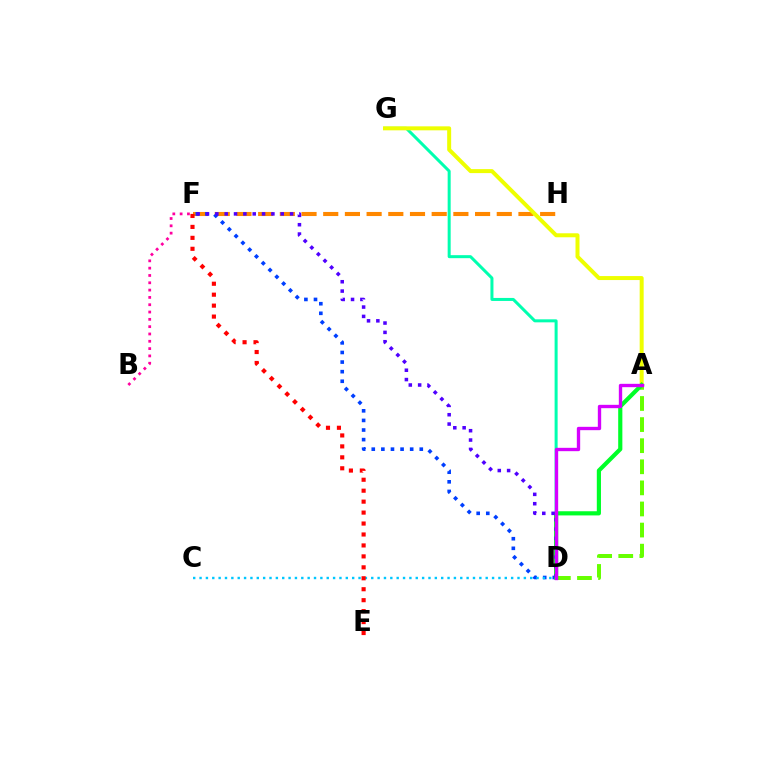{('F', 'H'): [{'color': '#ff8800', 'line_style': 'dashed', 'thickness': 2.95}], ('D', 'G'): [{'color': '#00ffaf', 'line_style': 'solid', 'thickness': 2.17}], ('D', 'F'): [{'color': '#003fff', 'line_style': 'dotted', 'thickness': 2.61}, {'color': '#4f00ff', 'line_style': 'dotted', 'thickness': 2.54}], ('A', 'D'): [{'color': '#66ff00', 'line_style': 'dashed', 'thickness': 2.87}, {'color': '#00ff27', 'line_style': 'solid', 'thickness': 3.0}, {'color': '#d600ff', 'line_style': 'solid', 'thickness': 2.41}], ('C', 'D'): [{'color': '#00c7ff', 'line_style': 'dotted', 'thickness': 1.73}], ('A', 'G'): [{'color': '#eeff00', 'line_style': 'solid', 'thickness': 2.87}], ('E', 'F'): [{'color': '#ff0000', 'line_style': 'dotted', 'thickness': 2.97}], ('B', 'F'): [{'color': '#ff00a0', 'line_style': 'dotted', 'thickness': 1.99}]}